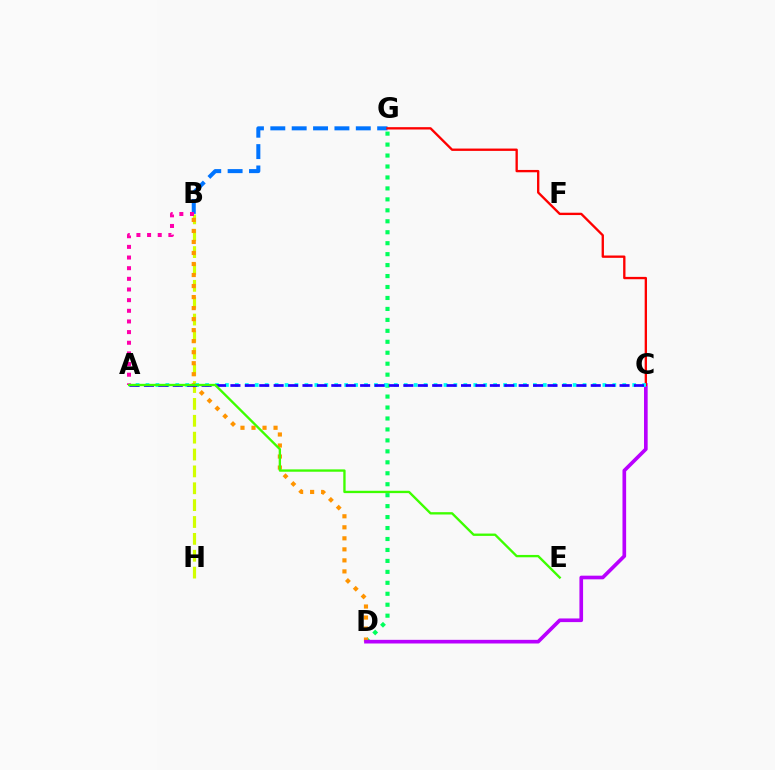{('D', 'G'): [{'color': '#00ff5c', 'line_style': 'dotted', 'thickness': 2.98}], ('B', 'H'): [{'color': '#d1ff00', 'line_style': 'dashed', 'thickness': 2.29}], ('B', 'G'): [{'color': '#0074ff', 'line_style': 'dashed', 'thickness': 2.9}], ('B', 'D'): [{'color': '#ff9400', 'line_style': 'dotted', 'thickness': 2.99}], ('C', 'D'): [{'color': '#b900ff', 'line_style': 'solid', 'thickness': 2.63}], ('C', 'G'): [{'color': '#ff0000', 'line_style': 'solid', 'thickness': 1.68}], ('A', 'C'): [{'color': '#00fff6', 'line_style': 'dotted', 'thickness': 2.7}, {'color': '#2500ff', 'line_style': 'dashed', 'thickness': 1.96}], ('A', 'B'): [{'color': '#ff00ac', 'line_style': 'dotted', 'thickness': 2.89}], ('A', 'E'): [{'color': '#3dff00', 'line_style': 'solid', 'thickness': 1.69}]}